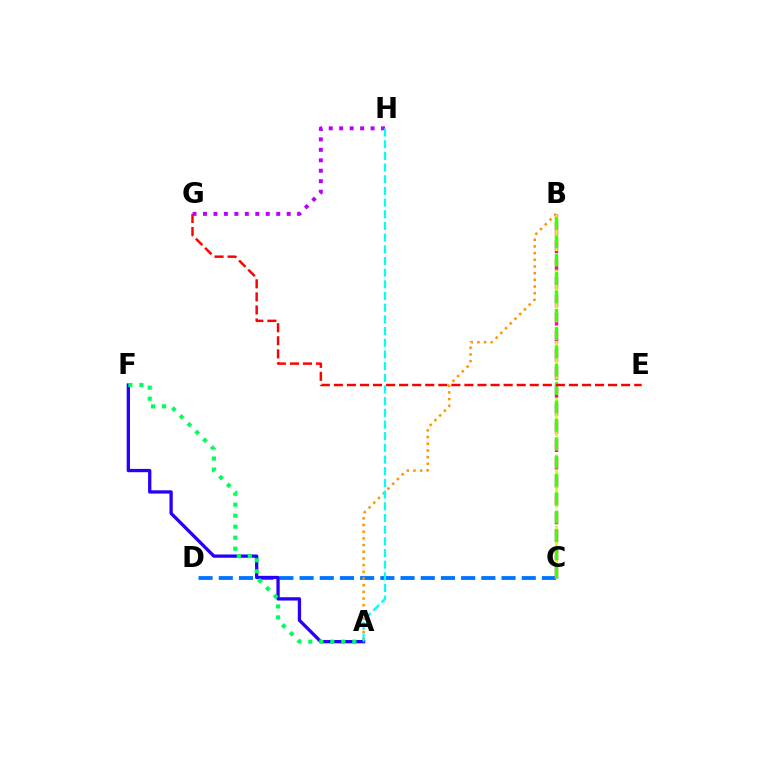{('C', 'D'): [{'color': '#0074ff', 'line_style': 'dashed', 'thickness': 2.74}], ('A', 'F'): [{'color': '#2500ff', 'line_style': 'solid', 'thickness': 2.37}, {'color': '#00ff5c', 'line_style': 'dotted', 'thickness': 2.99}], ('A', 'B'): [{'color': '#ff9400', 'line_style': 'dotted', 'thickness': 1.82}], ('B', 'C'): [{'color': '#ff00ac', 'line_style': 'dashed', 'thickness': 2.45}, {'color': '#d1ff00', 'line_style': 'dashed', 'thickness': 1.93}, {'color': '#3dff00', 'line_style': 'dashed', 'thickness': 2.49}], ('E', 'G'): [{'color': '#ff0000', 'line_style': 'dashed', 'thickness': 1.77}], ('G', 'H'): [{'color': '#b900ff', 'line_style': 'dotted', 'thickness': 2.84}], ('A', 'H'): [{'color': '#00fff6', 'line_style': 'dashed', 'thickness': 1.59}]}